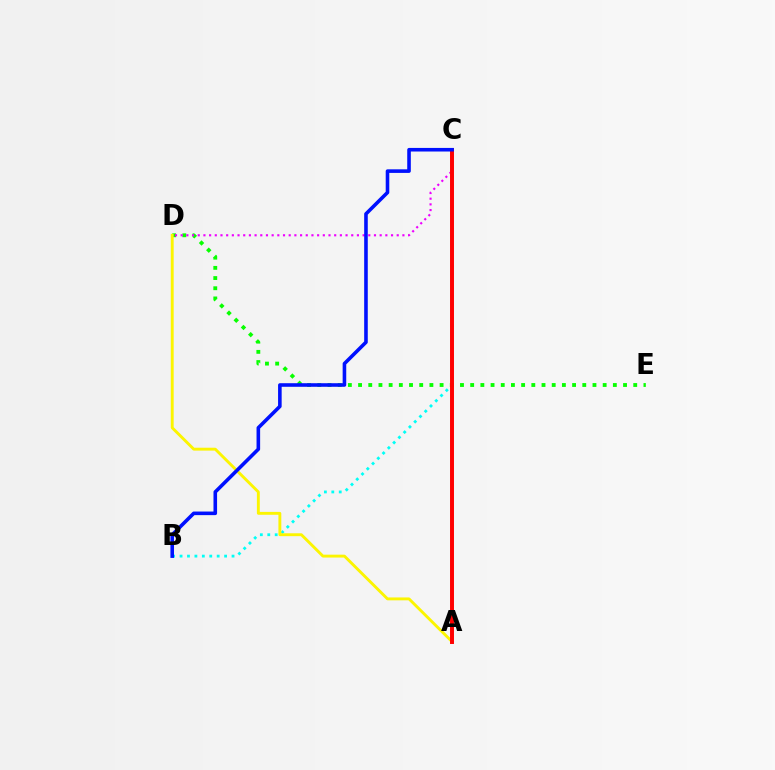{('B', 'C'): [{'color': '#00fff6', 'line_style': 'dotted', 'thickness': 2.02}, {'color': '#0010ff', 'line_style': 'solid', 'thickness': 2.58}], ('D', 'E'): [{'color': '#08ff00', 'line_style': 'dotted', 'thickness': 2.77}], ('A', 'D'): [{'color': '#fcf500', 'line_style': 'solid', 'thickness': 2.08}], ('C', 'D'): [{'color': '#ee00ff', 'line_style': 'dotted', 'thickness': 1.54}], ('A', 'C'): [{'color': '#ff0000', 'line_style': 'solid', 'thickness': 2.85}]}